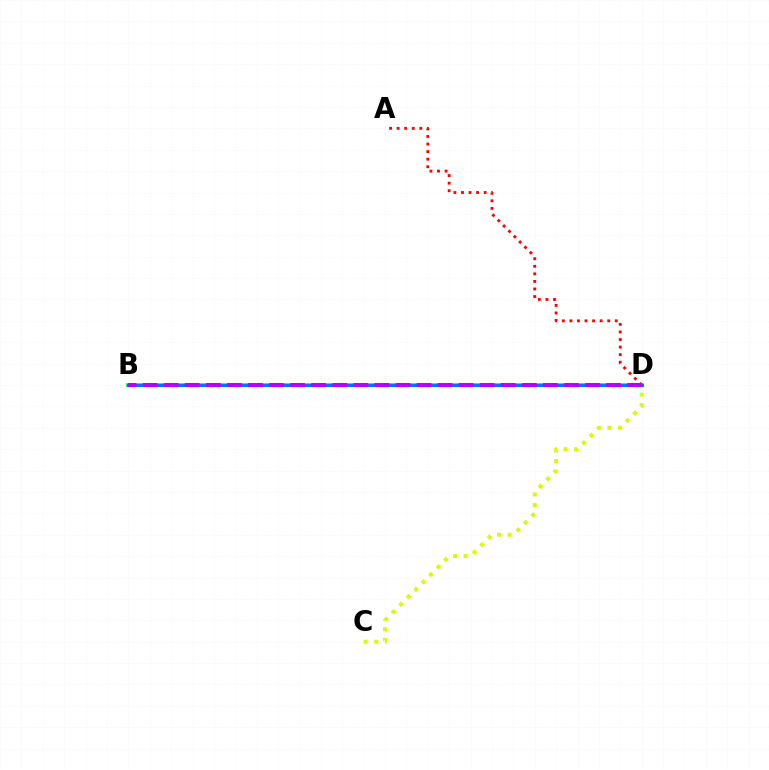{('B', 'D'): [{'color': '#00ff5c', 'line_style': 'solid', 'thickness': 2.71}, {'color': '#0074ff', 'line_style': 'solid', 'thickness': 2.23}, {'color': '#b900ff', 'line_style': 'dashed', 'thickness': 2.86}], ('C', 'D'): [{'color': '#d1ff00', 'line_style': 'dotted', 'thickness': 2.87}], ('A', 'D'): [{'color': '#ff0000', 'line_style': 'dotted', 'thickness': 2.05}]}